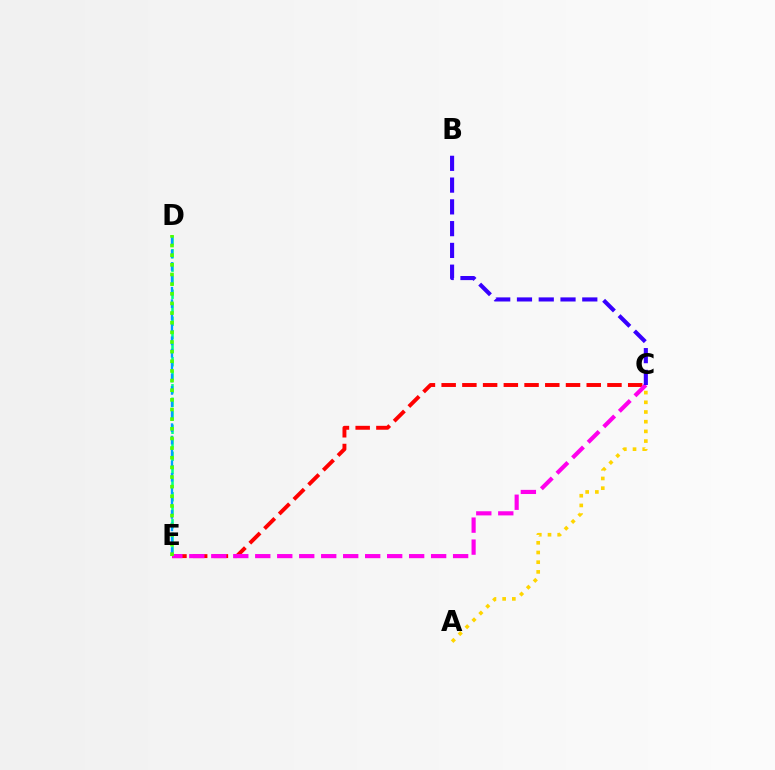{('D', 'E'): [{'color': '#00ff86', 'line_style': 'dashed', 'thickness': 1.83}, {'color': '#009eff', 'line_style': 'dashed', 'thickness': 1.68}, {'color': '#4fff00', 'line_style': 'dotted', 'thickness': 2.62}], ('C', 'E'): [{'color': '#ff0000', 'line_style': 'dashed', 'thickness': 2.82}, {'color': '#ff00ed', 'line_style': 'dashed', 'thickness': 2.99}], ('A', 'C'): [{'color': '#ffd500', 'line_style': 'dotted', 'thickness': 2.63}], ('B', 'C'): [{'color': '#3700ff', 'line_style': 'dashed', 'thickness': 2.96}]}